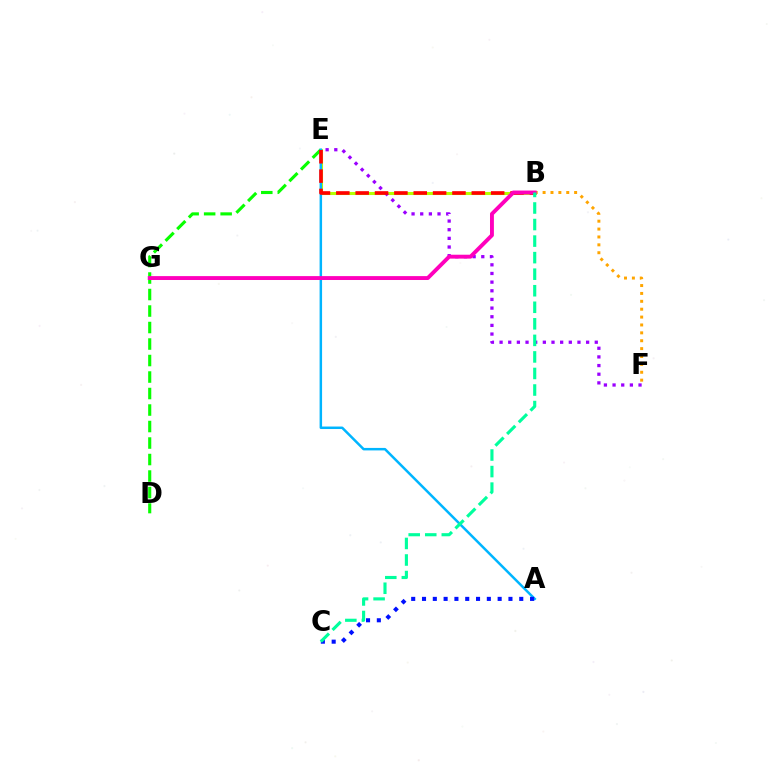{('D', 'E'): [{'color': '#08ff00', 'line_style': 'dashed', 'thickness': 2.24}], ('B', 'E'): [{'color': '#b3ff00', 'line_style': 'solid', 'thickness': 2.21}, {'color': '#ff0000', 'line_style': 'dashed', 'thickness': 2.63}], ('A', 'E'): [{'color': '#00b5ff', 'line_style': 'solid', 'thickness': 1.79}], ('E', 'F'): [{'color': '#9b00ff', 'line_style': 'dotted', 'thickness': 2.35}], ('B', 'F'): [{'color': '#ffa500', 'line_style': 'dotted', 'thickness': 2.14}], ('A', 'C'): [{'color': '#0010ff', 'line_style': 'dotted', 'thickness': 2.94}], ('B', 'G'): [{'color': '#ff00bd', 'line_style': 'solid', 'thickness': 2.81}], ('B', 'C'): [{'color': '#00ff9d', 'line_style': 'dashed', 'thickness': 2.25}]}